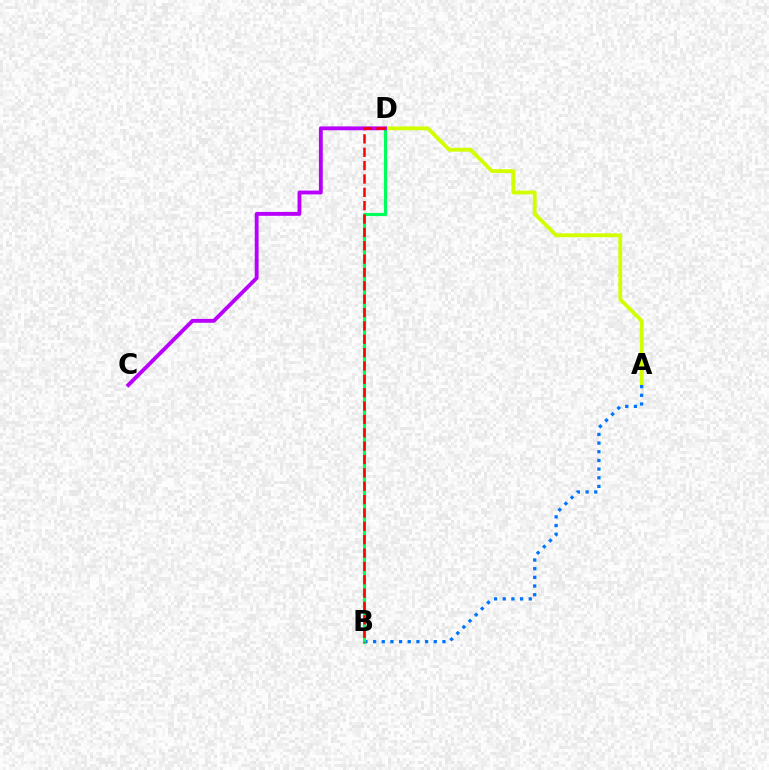{('A', 'D'): [{'color': '#d1ff00', 'line_style': 'solid', 'thickness': 2.75}], ('A', 'B'): [{'color': '#0074ff', 'line_style': 'dotted', 'thickness': 2.36}], ('B', 'D'): [{'color': '#00ff5c', 'line_style': 'solid', 'thickness': 2.26}, {'color': '#ff0000', 'line_style': 'dashed', 'thickness': 1.81}], ('C', 'D'): [{'color': '#b900ff', 'line_style': 'solid', 'thickness': 2.78}]}